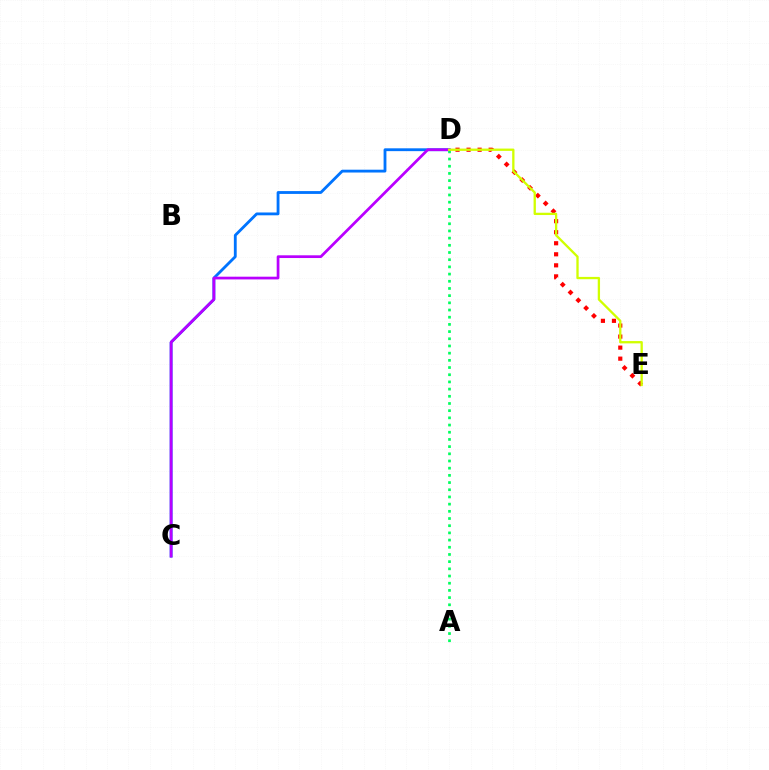{('D', 'E'): [{'color': '#ff0000', 'line_style': 'dotted', 'thickness': 3.0}, {'color': '#d1ff00', 'line_style': 'solid', 'thickness': 1.66}], ('A', 'D'): [{'color': '#00ff5c', 'line_style': 'dotted', 'thickness': 1.95}], ('C', 'D'): [{'color': '#0074ff', 'line_style': 'solid', 'thickness': 2.04}, {'color': '#b900ff', 'line_style': 'solid', 'thickness': 1.97}]}